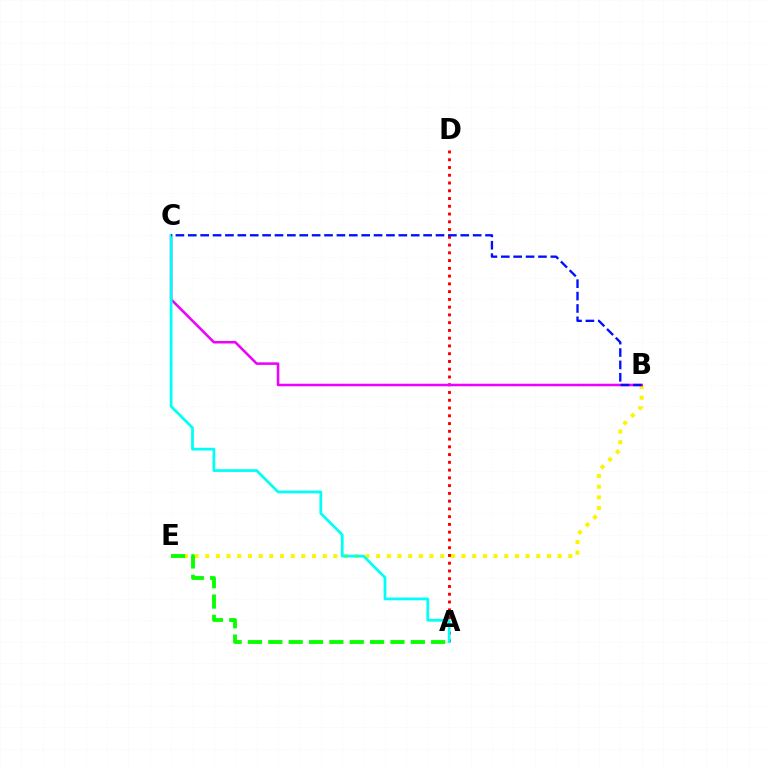{('B', 'E'): [{'color': '#fcf500', 'line_style': 'dotted', 'thickness': 2.9}], ('A', 'D'): [{'color': '#ff0000', 'line_style': 'dotted', 'thickness': 2.11}], ('B', 'C'): [{'color': '#ee00ff', 'line_style': 'solid', 'thickness': 1.84}, {'color': '#0010ff', 'line_style': 'dashed', 'thickness': 1.68}], ('A', 'E'): [{'color': '#08ff00', 'line_style': 'dashed', 'thickness': 2.77}], ('A', 'C'): [{'color': '#00fff6', 'line_style': 'solid', 'thickness': 1.98}]}